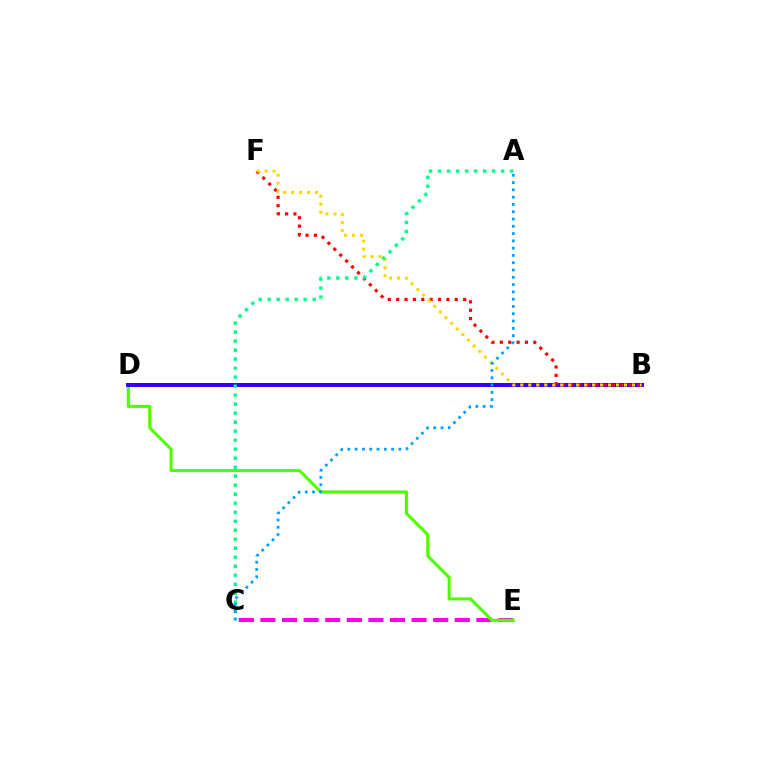{('C', 'E'): [{'color': '#ff00ed', 'line_style': 'dashed', 'thickness': 2.93}], ('D', 'E'): [{'color': '#4fff00', 'line_style': 'solid', 'thickness': 2.22}], ('B', 'D'): [{'color': '#3700ff', 'line_style': 'solid', 'thickness': 2.88}], ('B', 'F'): [{'color': '#ff0000', 'line_style': 'dotted', 'thickness': 2.27}, {'color': '#ffd500', 'line_style': 'dotted', 'thickness': 2.17}], ('A', 'C'): [{'color': '#00ff86', 'line_style': 'dotted', 'thickness': 2.45}, {'color': '#009eff', 'line_style': 'dotted', 'thickness': 1.98}]}